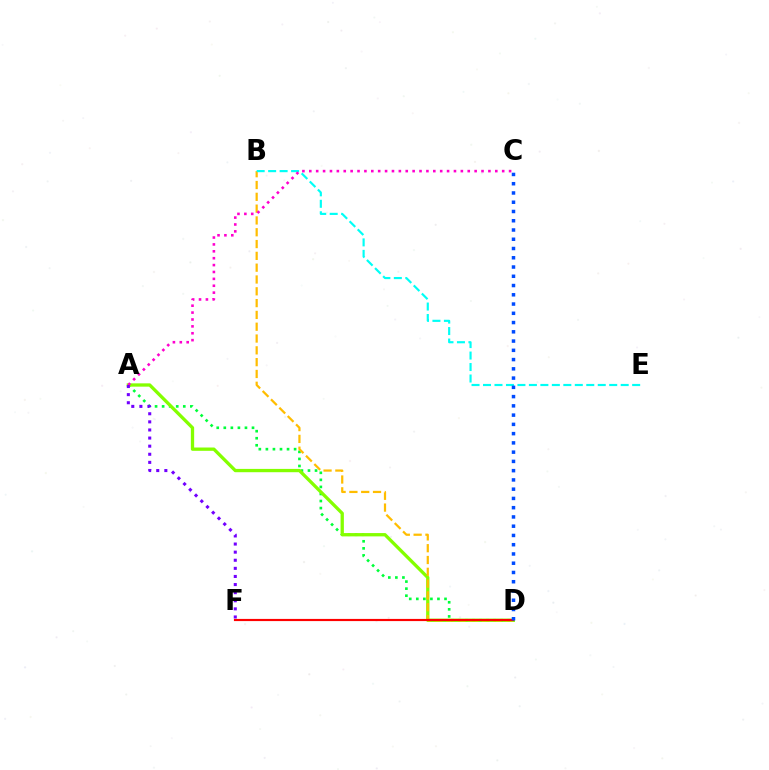{('A', 'D'): [{'color': '#00ff39', 'line_style': 'dotted', 'thickness': 1.92}, {'color': '#84ff00', 'line_style': 'solid', 'thickness': 2.38}], ('B', 'D'): [{'color': '#ffbd00', 'line_style': 'dashed', 'thickness': 1.6}], ('B', 'E'): [{'color': '#00fff6', 'line_style': 'dashed', 'thickness': 1.56}], ('D', 'F'): [{'color': '#ff0000', 'line_style': 'solid', 'thickness': 1.57}], ('C', 'D'): [{'color': '#004bff', 'line_style': 'dotted', 'thickness': 2.51}], ('A', 'C'): [{'color': '#ff00cf', 'line_style': 'dotted', 'thickness': 1.87}], ('A', 'F'): [{'color': '#7200ff', 'line_style': 'dotted', 'thickness': 2.2}]}